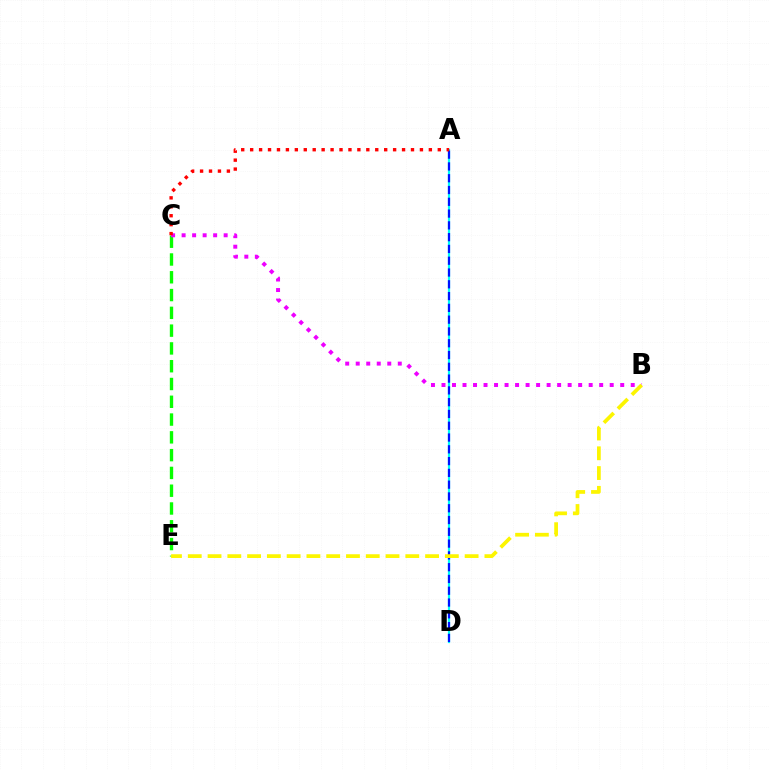{('C', 'E'): [{'color': '#08ff00', 'line_style': 'dashed', 'thickness': 2.42}], ('A', 'D'): [{'color': '#00fff6', 'line_style': 'solid', 'thickness': 1.59}, {'color': '#0010ff', 'line_style': 'dashed', 'thickness': 1.6}], ('B', 'C'): [{'color': '#ee00ff', 'line_style': 'dotted', 'thickness': 2.86}], ('B', 'E'): [{'color': '#fcf500', 'line_style': 'dashed', 'thickness': 2.69}], ('A', 'C'): [{'color': '#ff0000', 'line_style': 'dotted', 'thickness': 2.43}]}